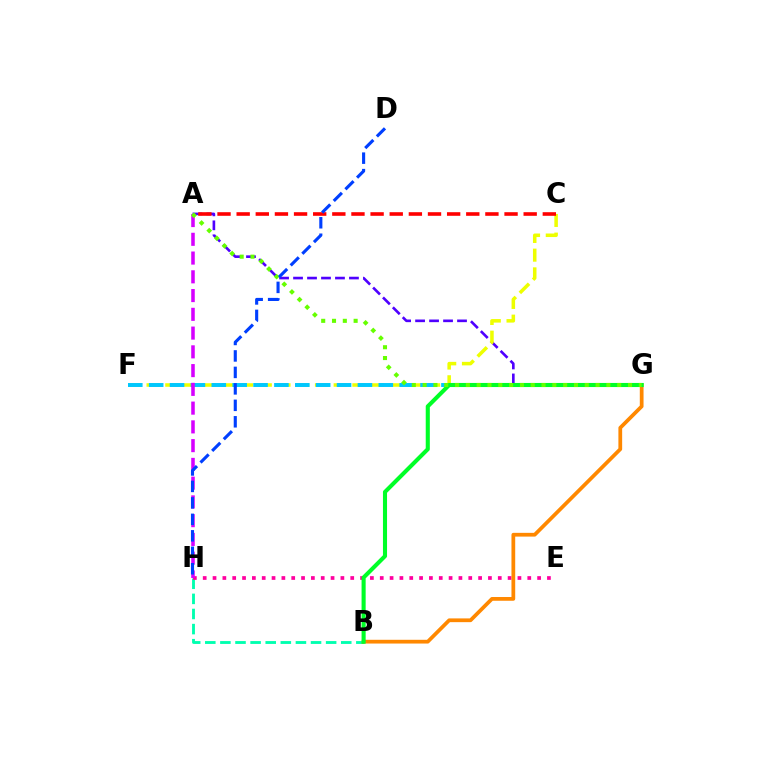{('A', 'G'): [{'color': '#4f00ff', 'line_style': 'dashed', 'thickness': 1.9}, {'color': '#66ff00', 'line_style': 'dotted', 'thickness': 2.94}], ('C', 'F'): [{'color': '#eeff00', 'line_style': 'dashed', 'thickness': 2.54}], ('B', 'H'): [{'color': '#00ffaf', 'line_style': 'dashed', 'thickness': 2.05}], ('F', 'G'): [{'color': '#00c7ff', 'line_style': 'dashed', 'thickness': 2.84}], ('E', 'H'): [{'color': '#ff00a0', 'line_style': 'dotted', 'thickness': 2.67}], ('A', 'H'): [{'color': '#d600ff', 'line_style': 'dashed', 'thickness': 2.55}], ('A', 'C'): [{'color': '#ff0000', 'line_style': 'dashed', 'thickness': 2.6}], ('B', 'G'): [{'color': '#ff8800', 'line_style': 'solid', 'thickness': 2.7}, {'color': '#00ff27', 'line_style': 'solid', 'thickness': 2.94}], ('D', 'H'): [{'color': '#003fff', 'line_style': 'dashed', 'thickness': 2.24}]}